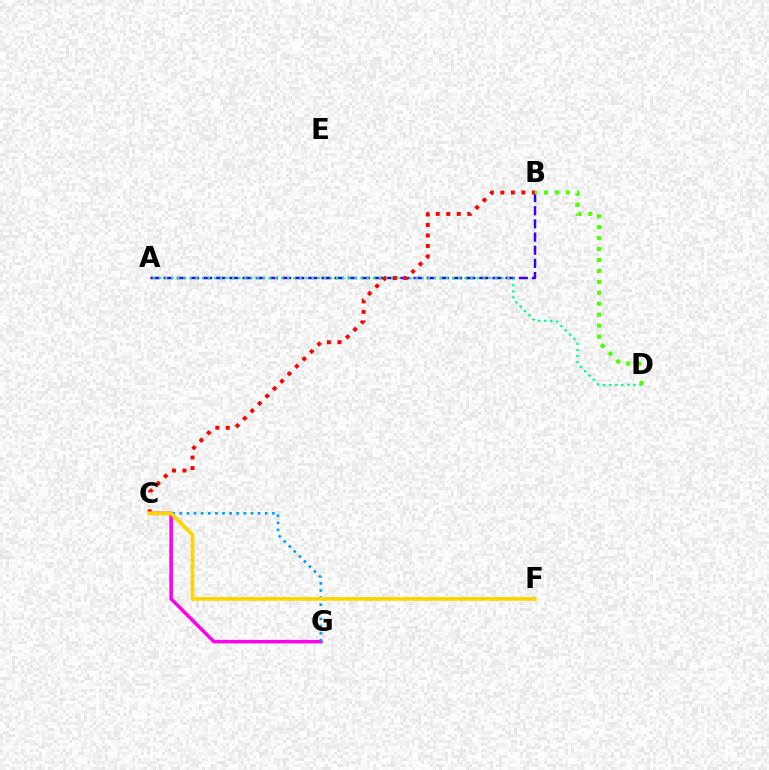{('A', 'B'): [{'color': '#3700ff', 'line_style': 'dashed', 'thickness': 1.79}], ('A', 'D'): [{'color': '#00ff86', 'line_style': 'dotted', 'thickness': 1.66}], ('C', 'G'): [{'color': '#ff00ed', 'line_style': 'solid', 'thickness': 2.53}, {'color': '#009eff', 'line_style': 'dotted', 'thickness': 1.93}], ('B', 'D'): [{'color': '#4fff00', 'line_style': 'dotted', 'thickness': 2.97}], ('B', 'C'): [{'color': '#ff0000', 'line_style': 'dotted', 'thickness': 2.85}], ('C', 'F'): [{'color': '#ffd500', 'line_style': 'solid', 'thickness': 2.72}]}